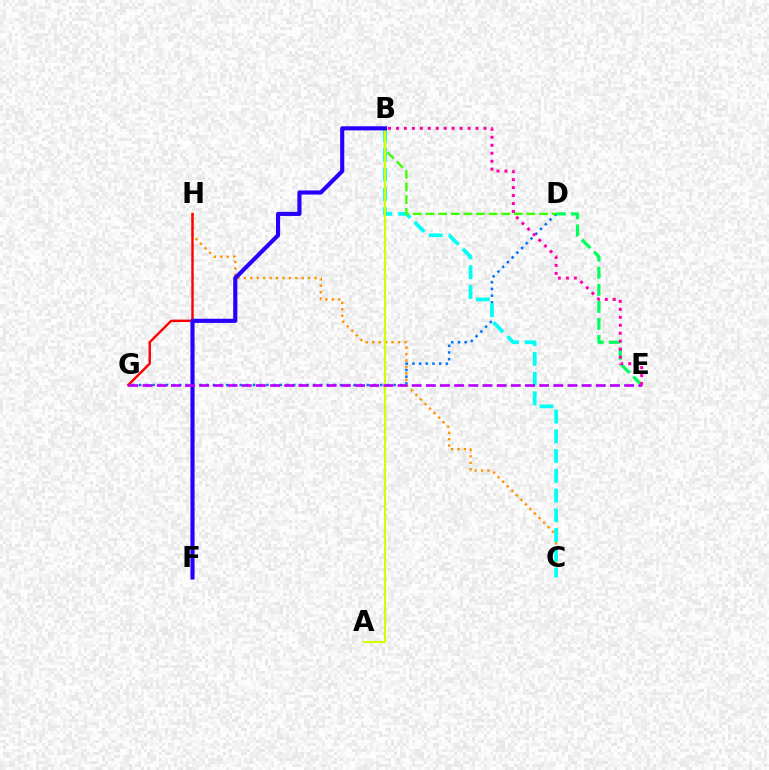{('C', 'H'): [{'color': '#ff9400', 'line_style': 'dotted', 'thickness': 1.75}], ('D', 'E'): [{'color': '#00ff5c', 'line_style': 'dashed', 'thickness': 2.32}], ('D', 'G'): [{'color': '#0074ff', 'line_style': 'dotted', 'thickness': 1.82}], ('B', 'C'): [{'color': '#00fff6', 'line_style': 'dashed', 'thickness': 2.68}], ('B', 'D'): [{'color': '#3dff00', 'line_style': 'dashed', 'thickness': 1.71}], ('G', 'H'): [{'color': '#ff0000', 'line_style': 'solid', 'thickness': 1.74}], ('A', 'B'): [{'color': '#d1ff00', 'line_style': 'solid', 'thickness': 1.51}], ('B', 'F'): [{'color': '#2500ff', 'line_style': 'solid', 'thickness': 2.97}], ('E', 'G'): [{'color': '#b900ff', 'line_style': 'dashed', 'thickness': 1.92}], ('B', 'E'): [{'color': '#ff00ac', 'line_style': 'dotted', 'thickness': 2.16}]}